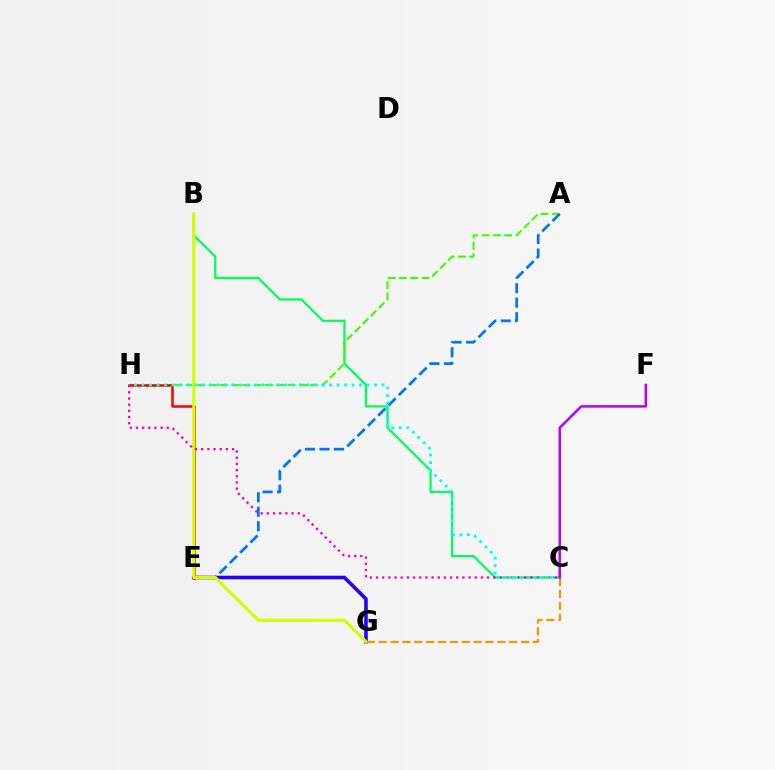{('B', 'C'): [{'color': '#00ff5c', 'line_style': 'solid', 'thickness': 1.63}], ('A', 'H'): [{'color': '#3dff00', 'line_style': 'dashed', 'thickness': 1.53}], ('A', 'E'): [{'color': '#0074ff', 'line_style': 'dashed', 'thickness': 1.97}], ('E', 'G'): [{'color': '#2500ff', 'line_style': 'solid', 'thickness': 2.59}], ('E', 'H'): [{'color': '#ff0000', 'line_style': 'solid', 'thickness': 1.8}], ('B', 'G'): [{'color': '#d1ff00', 'line_style': 'solid', 'thickness': 2.23}], ('C', 'H'): [{'color': '#ff00ac', 'line_style': 'dotted', 'thickness': 1.68}, {'color': '#00fff6', 'line_style': 'dotted', 'thickness': 2.04}], ('C', 'G'): [{'color': '#ff9400', 'line_style': 'dashed', 'thickness': 1.61}], ('C', 'F'): [{'color': '#b900ff', 'line_style': 'solid', 'thickness': 1.81}]}